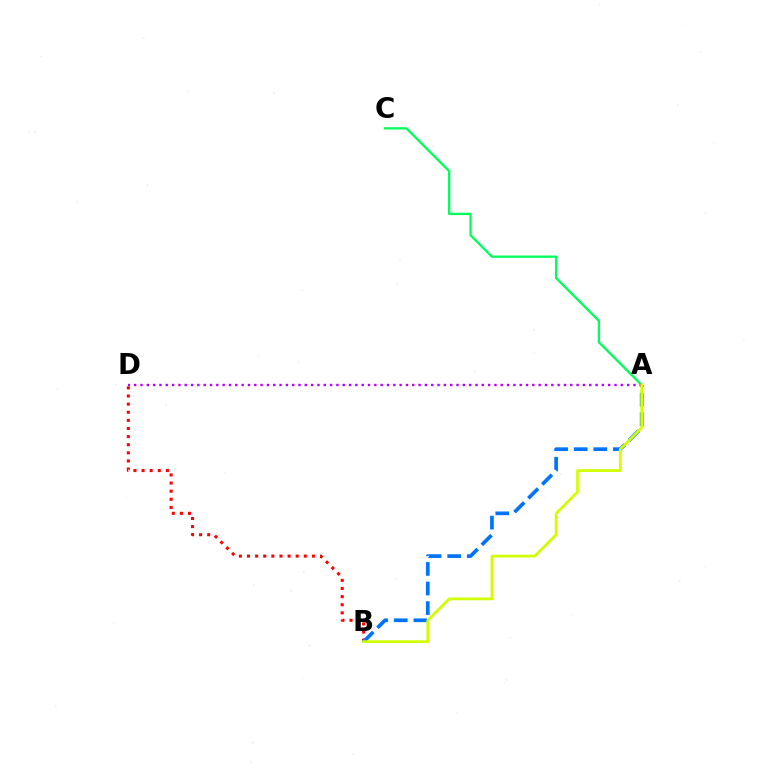{('B', 'D'): [{'color': '#ff0000', 'line_style': 'dotted', 'thickness': 2.2}], ('A', 'B'): [{'color': '#0074ff', 'line_style': 'dashed', 'thickness': 2.66}, {'color': '#d1ff00', 'line_style': 'solid', 'thickness': 1.98}], ('A', 'C'): [{'color': '#00ff5c', 'line_style': 'solid', 'thickness': 1.67}], ('A', 'D'): [{'color': '#b900ff', 'line_style': 'dotted', 'thickness': 1.72}]}